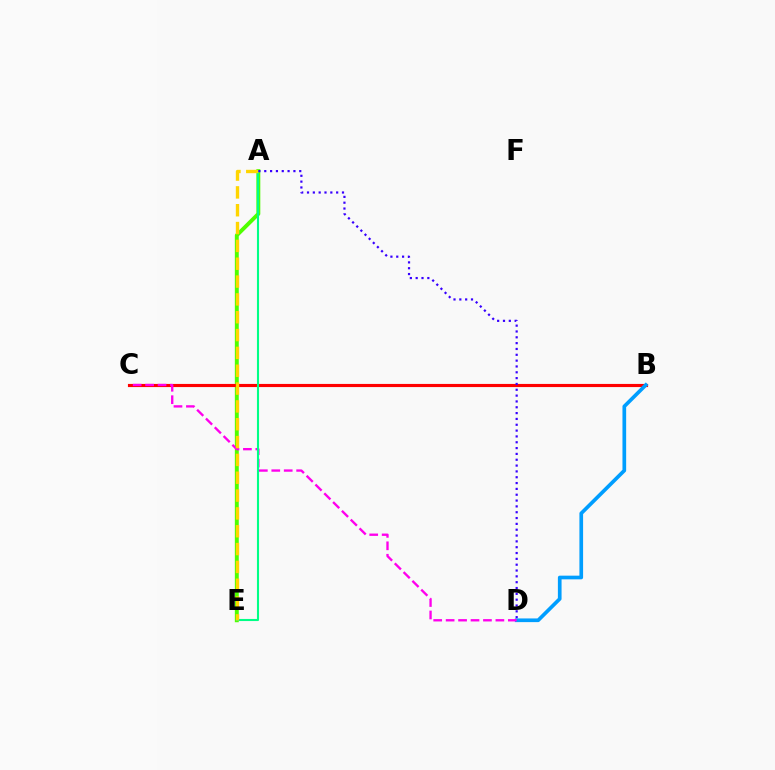{('A', 'E'): [{'color': '#4fff00', 'line_style': 'solid', 'thickness': 2.83}, {'color': '#00ff86', 'line_style': 'solid', 'thickness': 1.51}, {'color': '#ffd500', 'line_style': 'dashed', 'thickness': 2.42}], ('B', 'C'): [{'color': '#ff0000', 'line_style': 'solid', 'thickness': 2.26}], ('B', 'D'): [{'color': '#009eff', 'line_style': 'solid', 'thickness': 2.65}], ('C', 'D'): [{'color': '#ff00ed', 'line_style': 'dashed', 'thickness': 1.69}], ('A', 'D'): [{'color': '#3700ff', 'line_style': 'dotted', 'thickness': 1.58}]}